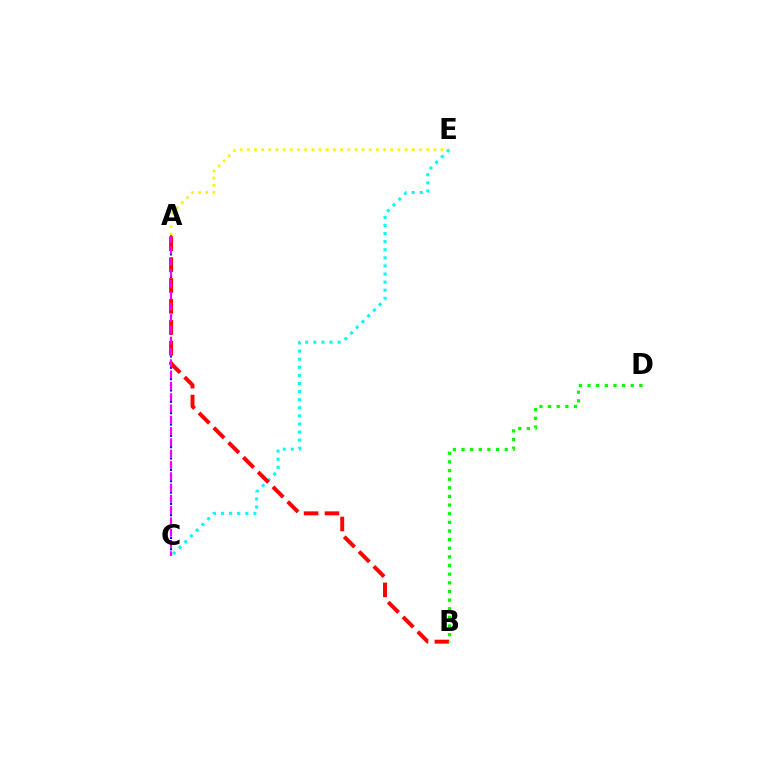{('A', 'E'): [{'color': '#fcf500', 'line_style': 'dotted', 'thickness': 1.95}], ('C', 'E'): [{'color': '#00fff6', 'line_style': 'dotted', 'thickness': 2.2}], ('A', 'C'): [{'color': '#0010ff', 'line_style': 'dotted', 'thickness': 1.54}, {'color': '#ee00ff', 'line_style': 'dashed', 'thickness': 1.53}], ('A', 'B'): [{'color': '#ff0000', 'line_style': 'dashed', 'thickness': 2.84}], ('B', 'D'): [{'color': '#08ff00', 'line_style': 'dotted', 'thickness': 2.35}]}